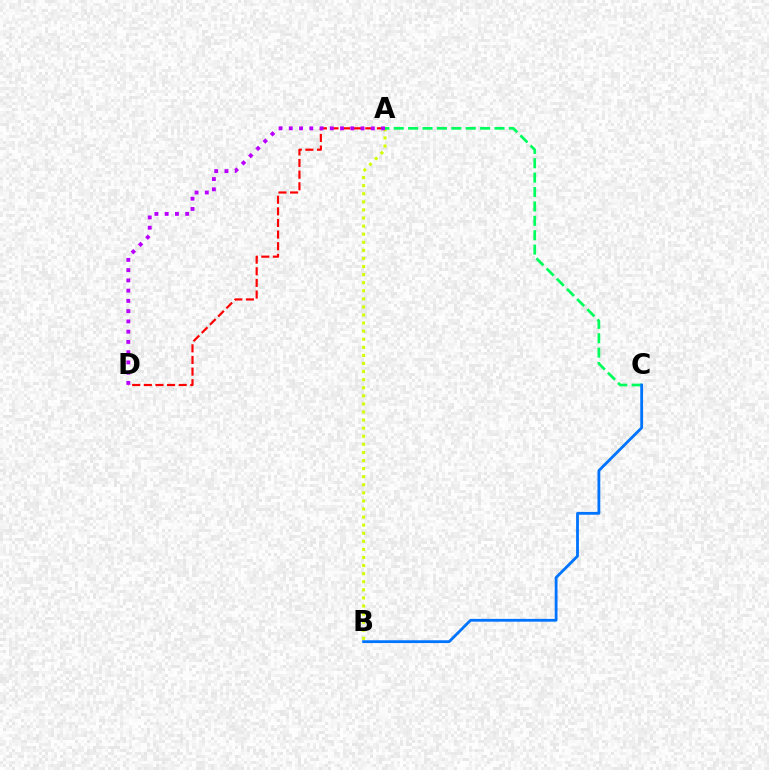{('A', 'B'): [{'color': '#d1ff00', 'line_style': 'dotted', 'thickness': 2.2}], ('A', 'D'): [{'color': '#ff0000', 'line_style': 'dashed', 'thickness': 1.58}, {'color': '#b900ff', 'line_style': 'dotted', 'thickness': 2.79}], ('A', 'C'): [{'color': '#00ff5c', 'line_style': 'dashed', 'thickness': 1.96}], ('B', 'C'): [{'color': '#0074ff', 'line_style': 'solid', 'thickness': 2.02}]}